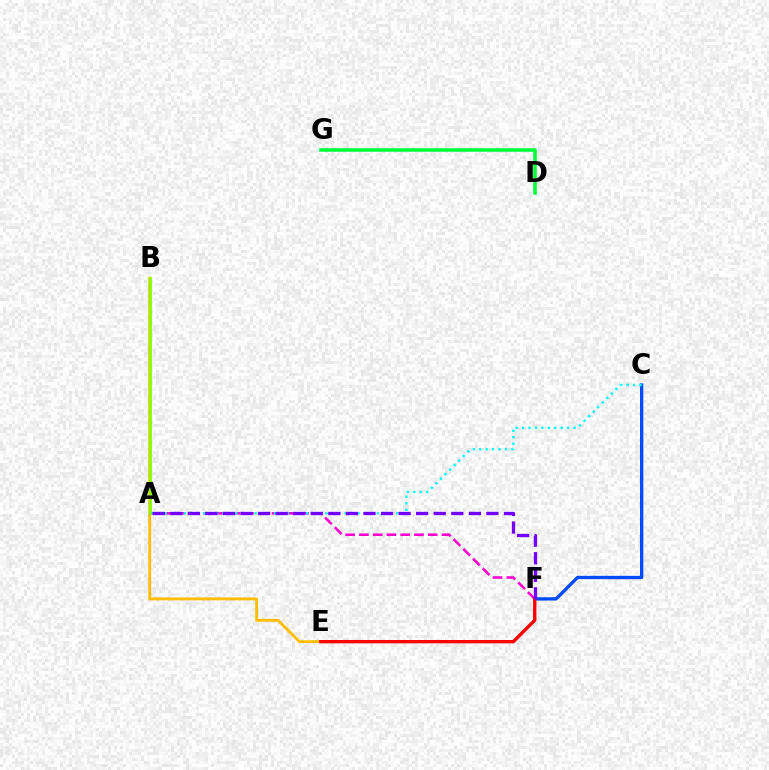{('B', 'E'): [{'color': '#ffbd00', 'line_style': 'solid', 'thickness': 2.05}], ('A', 'F'): [{'color': '#ff00cf', 'line_style': 'dashed', 'thickness': 1.87}, {'color': '#7200ff', 'line_style': 'dashed', 'thickness': 2.39}], ('C', 'F'): [{'color': '#004bff', 'line_style': 'solid', 'thickness': 2.38}], ('D', 'G'): [{'color': '#00ff39', 'line_style': 'solid', 'thickness': 2.55}], ('E', 'F'): [{'color': '#ff0000', 'line_style': 'solid', 'thickness': 2.41}], ('A', 'B'): [{'color': '#84ff00', 'line_style': 'solid', 'thickness': 2.0}], ('A', 'C'): [{'color': '#00fff6', 'line_style': 'dotted', 'thickness': 1.75}]}